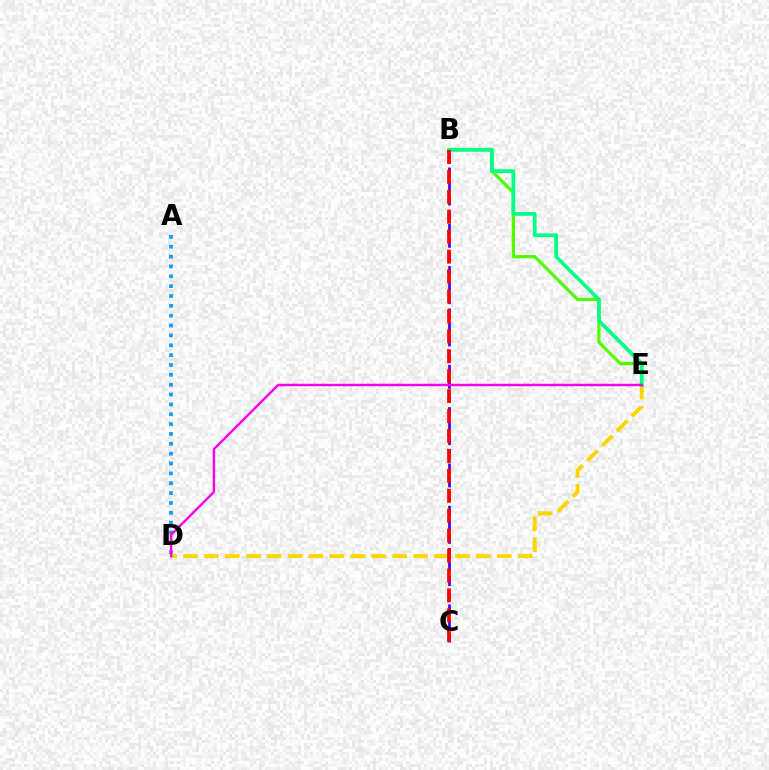{('A', 'D'): [{'color': '#009eff', 'line_style': 'dotted', 'thickness': 2.68}], ('B', 'E'): [{'color': '#4fff00', 'line_style': 'solid', 'thickness': 2.31}, {'color': '#00ff86', 'line_style': 'solid', 'thickness': 2.69}], ('D', 'E'): [{'color': '#ffd500', 'line_style': 'dashed', 'thickness': 2.84}, {'color': '#ff00ed', 'line_style': 'solid', 'thickness': 1.76}], ('B', 'C'): [{'color': '#3700ff', 'line_style': 'dashed', 'thickness': 1.92}, {'color': '#ff0000', 'line_style': 'dashed', 'thickness': 2.71}]}